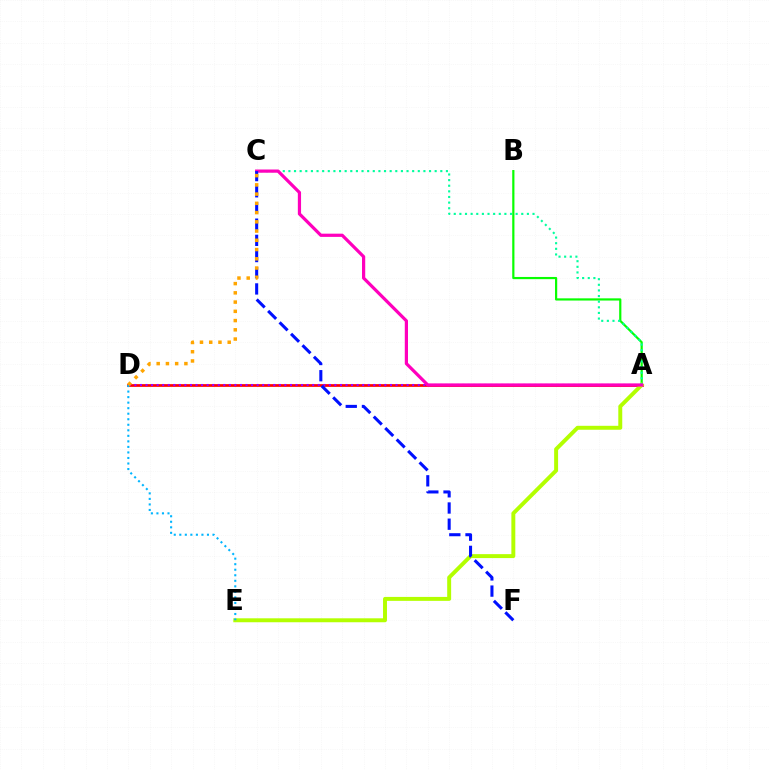{('A', 'D'): [{'color': '#ff0000', 'line_style': 'solid', 'thickness': 1.96}, {'color': '#9b00ff', 'line_style': 'dotted', 'thickness': 1.51}], ('A', 'B'): [{'color': '#08ff00', 'line_style': 'solid', 'thickness': 1.58}], ('A', 'E'): [{'color': '#b3ff00', 'line_style': 'solid', 'thickness': 2.84}], ('A', 'C'): [{'color': '#00ff9d', 'line_style': 'dotted', 'thickness': 1.53}, {'color': '#ff00bd', 'line_style': 'solid', 'thickness': 2.32}], ('D', 'E'): [{'color': '#00b5ff', 'line_style': 'dotted', 'thickness': 1.5}], ('C', 'F'): [{'color': '#0010ff', 'line_style': 'dashed', 'thickness': 2.2}], ('C', 'D'): [{'color': '#ffa500', 'line_style': 'dotted', 'thickness': 2.51}]}